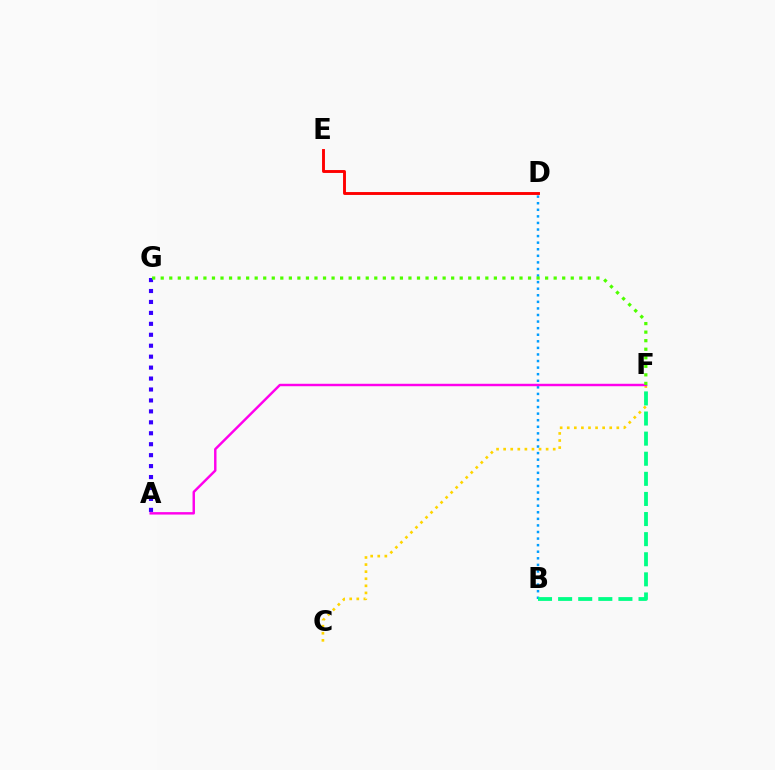{('B', 'D'): [{'color': '#009eff', 'line_style': 'dotted', 'thickness': 1.79}], ('C', 'F'): [{'color': '#ffd500', 'line_style': 'dotted', 'thickness': 1.92}], ('B', 'F'): [{'color': '#00ff86', 'line_style': 'dashed', 'thickness': 2.73}], ('A', 'G'): [{'color': '#3700ff', 'line_style': 'dotted', 'thickness': 2.97}], ('A', 'F'): [{'color': '#ff00ed', 'line_style': 'solid', 'thickness': 1.76}], ('F', 'G'): [{'color': '#4fff00', 'line_style': 'dotted', 'thickness': 2.32}], ('D', 'E'): [{'color': '#ff0000', 'line_style': 'solid', 'thickness': 2.09}]}